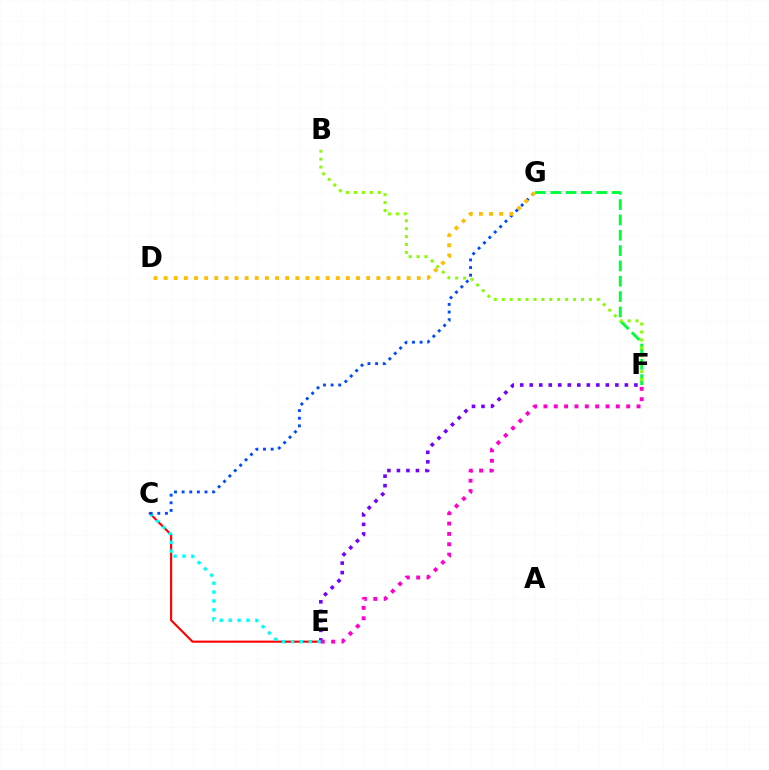{('F', 'G'): [{'color': '#00ff39', 'line_style': 'dashed', 'thickness': 2.08}], ('C', 'E'): [{'color': '#ff0000', 'line_style': 'solid', 'thickness': 1.53}, {'color': '#00fff6', 'line_style': 'dotted', 'thickness': 2.42}], ('E', 'F'): [{'color': '#7200ff', 'line_style': 'dotted', 'thickness': 2.59}, {'color': '#ff00cf', 'line_style': 'dotted', 'thickness': 2.81}], ('B', 'F'): [{'color': '#84ff00', 'line_style': 'dotted', 'thickness': 2.15}], ('C', 'G'): [{'color': '#004bff', 'line_style': 'dotted', 'thickness': 2.07}], ('D', 'G'): [{'color': '#ffbd00', 'line_style': 'dotted', 'thickness': 2.75}]}